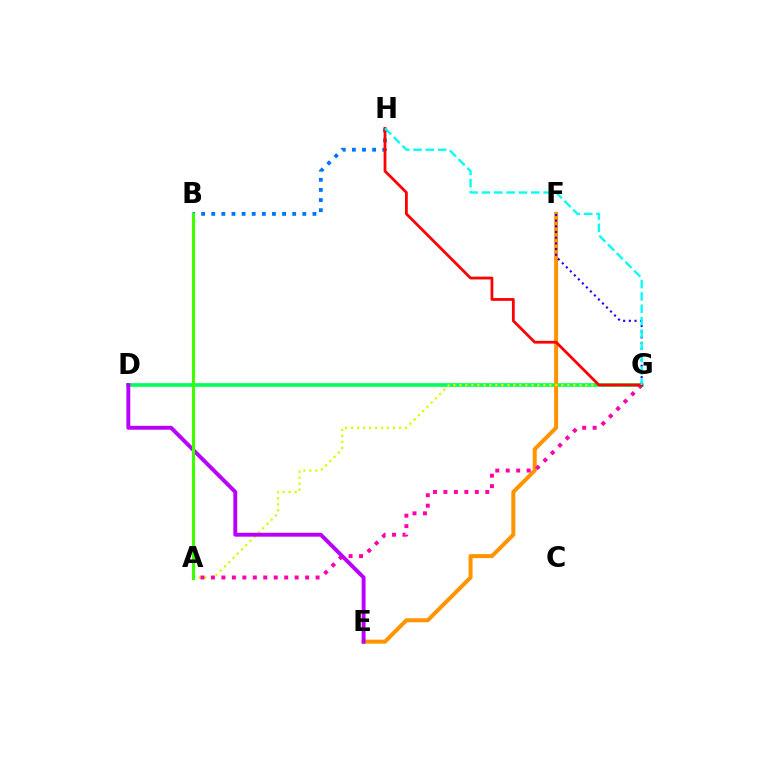{('B', 'H'): [{'color': '#0074ff', 'line_style': 'dotted', 'thickness': 2.75}], ('D', 'G'): [{'color': '#00ff5c', 'line_style': 'solid', 'thickness': 2.63}], ('E', 'F'): [{'color': '#ff9400', 'line_style': 'solid', 'thickness': 2.89}], ('A', 'G'): [{'color': '#d1ff00', 'line_style': 'dotted', 'thickness': 1.63}, {'color': '#ff00ac', 'line_style': 'dotted', 'thickness': 2.84}], ('G', 'H'): [{'color': '#ff0000', 'line_style': 'solid', 'thickness': 2.01}, {'color': '#00fff6', 'line_style': 'dashed', 'thickness': 1.68}], ('F', 'G'): [{'color': '#2500ff', 'line_style': 'dotted', 'thickness': 1.54}], ('D', 'E'): [{'color': '#b900ff', 'line_style': 'solid', 'thickness': 2.8}], ('A', 'B'): [{'color': '#3dff00', 'line_style': 'solid', 'thickness': 2.25}]}